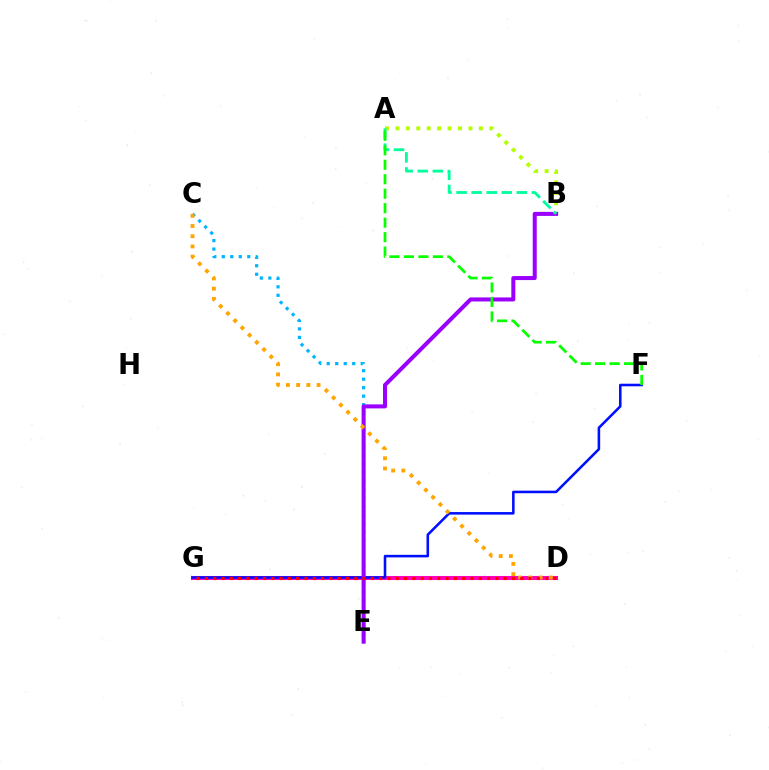{('D', 'G'): [{'color': '#ff00bd', 'line_style': 'solid', 'thickness': 2.91}, {'color': '#ff0000', 'line_style': 'dotted', 'thickness': 2.25}], ('A', 'B'): [{'color': '#b3ff00', 'line_style': 'dotted', 'thickness': 2.83}, {'color': '#00ff9d', 'line_style': 'dashed', 'thickness': 2.05}], ('C', 'E'): [{'color': '#00b5ff', 'line_style': 'dotted', 'thickness': 2.31}], ('F', 'G'): [{'color': '#0010ff', 'line_style': 'solid', 'thickness': 1.85}], ('B', 'E'): [{'color': '#9b00ff', 'line_style': 'solid', 'thickness': 2.9}], ('C', 'D'): [{'color': '#ffa500', 'line_style': 'dotted', 'thickness': 2.77}], ('A', 'F'): [{'color': '#08ff00', 'line_style': 'dashed', 'thickness': 1.97}]}